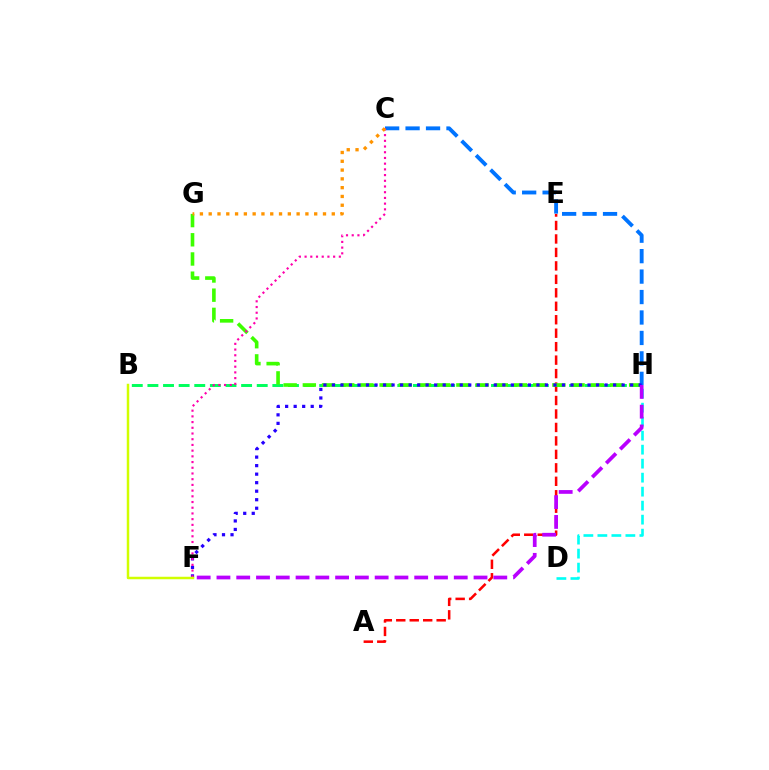{('A', 'E'): [{'color': '#ff0000', 'line_style': 'dashed', 'thickness': 1.83}], ('B', 'H'): [{'color': '#00ff5c', 'line_style': 'dashed', 'thickness': 2.12}], ('D', 'H'): [{'color': '#00fff6', 'line_style': 'dashed', 'thickness': 1.9}], ('G', 'H'): [{'color': '#3dff00', 'line_style': 'dashed', 'thickness': 2.61}], ('C', 'H'): [{'color': '#0074ff', 'line_style': 'dashed', 'thickness': 2.78}], ('F', 'H'): [{'color': '#2500ff', 'line_style': 'dotted', 'thickness': 2.32}, {'color': '#b900ff', 'line_style': 'dashed', 'thickness': 2.69}], ('C', 'F'): [{'color': '#ff00ac', 'line_style': 'dotted', 'thickness': 1.55}], ('B', 'F'): [{'color': '#d1ff00', 'line_style': 'solid', 'thickness': 1.79}], ('C', 'G'): [{'color': '#ff9400', 'line_style': 'dotted', 'thickness': 2.39}]}